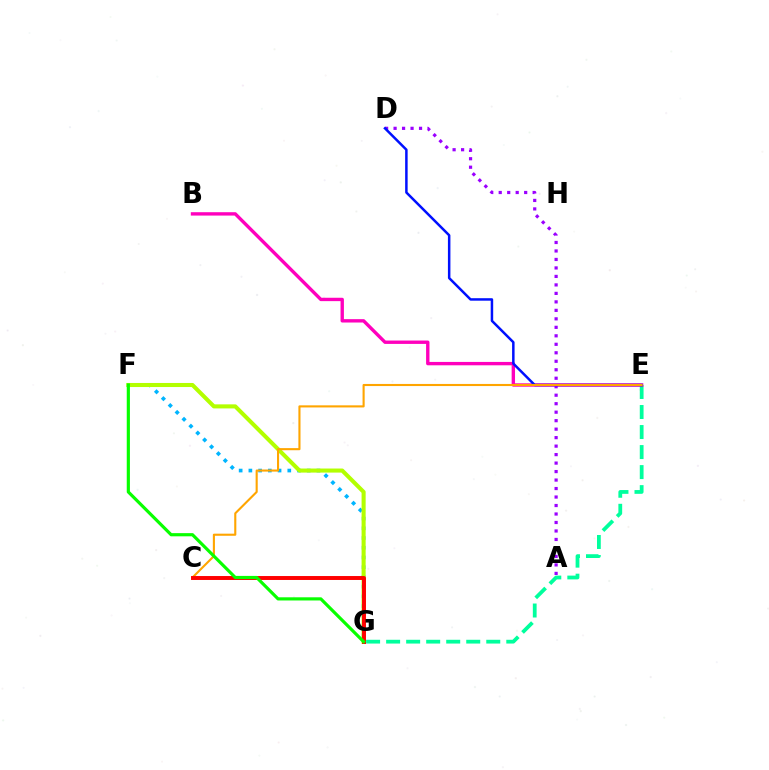{('E', 'G'): [{'color': '#00ff9d', 'line_style': 'dashed', 'thickness': 2.72}], ('B', 'E'): [{'color': '#ff00bd', 'line_style': 'solid', 'thickness': 2.43}], ('A', 'D'): [{'color': '#9b00ff', 'line_style': 'dotted', 'thickness': 2.31}], ('F', 'G'): [{'color': '#00b5ff', 'line_style': 'dotted', 'thickness': 2.64}, {'color': '#b3ff00', 'line_style': 'solid', 'thickness': 2.93}, {'color': '#08ff00', 'line_style': 'solid', 'thickness': 2.29}], ('D', 'E'): [{'color': '#0010ff', 'line_style': 'solid', 'thickness': 1.8}], ('C', 'E'): [{'color': '#ffa500', 'line_style': 'solid', 'thickness': 1.52}], ('C', 'G'): [{'color': '#ff0000', 'line_style': 'solid', 'thickness': 2.84}]}